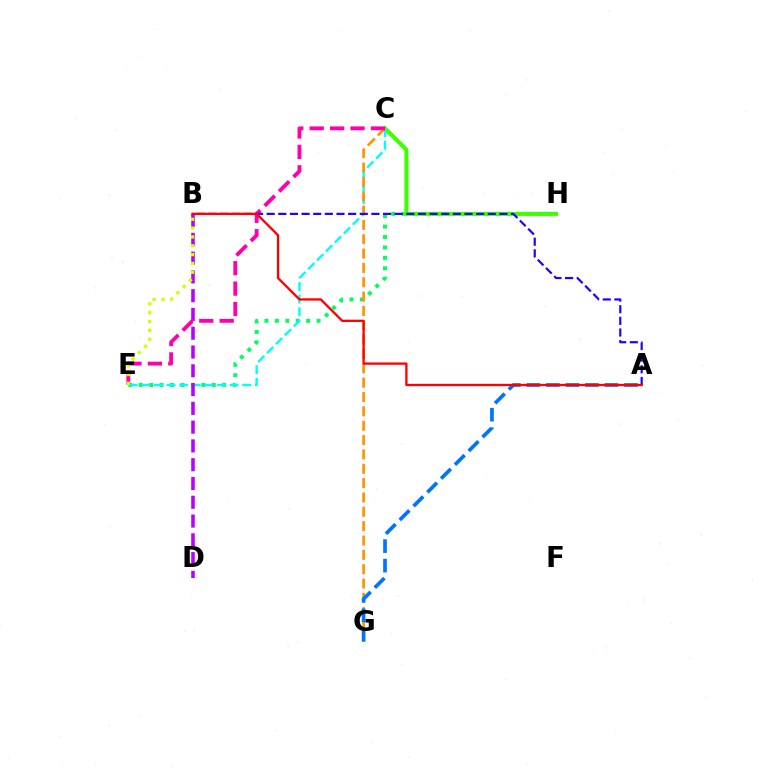{('E', 'H'): [{'color': '#00ff5c', 'line_style': 'dotted', 'thickness': 2.83}], ('C', 'H'): [{'color': '#3dff00', 'line_style': 'solid', 'thickness': 2.9}], ('C', 'E'): [{'color': '#00fff6', 'line_style': 'dashed', 'thickness': 1.71}, {'color': '#ff00ac', 'line_style': 'dashed', 'thickness': 2.77}], ('B', 'D'): [{'color': '#b900ff', 'line_style': 'dashed', 'thickness': 2.55}], ('C', 'G'): [{'color': '#ff9400', 'line_style': 'dashed', 'thickness': 1.95}], ('A', 'G'): [{'color': '#0074ff', 'line_style': 'dashed', 'thickness': 2.65}], ('A', 'B'): [{'color': '#2500ff', 'line_style': 'dashed', 'thickness': 1.58}, {'color': '#ff0000', 'line_style': 'solid', 'thickness': 1.65}], ('B', 'E'): [{'color': '#d1ff00', 'line_style': 'dotted', 'thickness': 2.4}]}